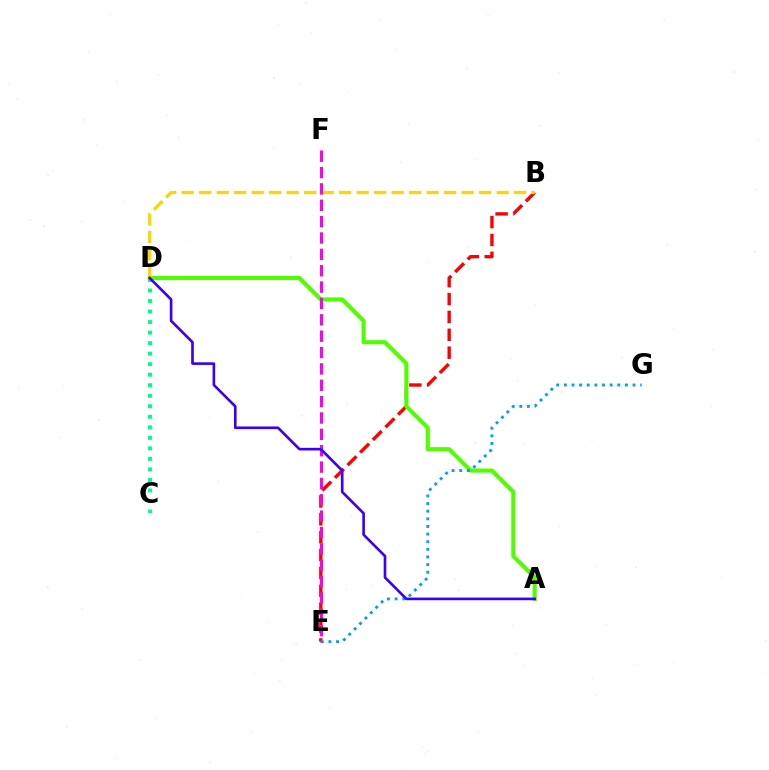{('B', 'E'): [{'color': '#ff0000', 'line_style': 'dashed', 'thickness': 2.43}], ('C', 'D'): [{'color': '#00ff86', 'line_style': 'dotted', 'thickness': 2.86}], ('A', 'D'): [{'color': '#4fff00', 'line_style': 'solid', 'thickness': 2.95}, {'color': '#3700ff', 'line_style': 'solid', 'thickness': 1.9}], ('E', 'G'): [{'color': '#009eff', 'line_style': 'dotted', 'thickness': 2.07}], ('B', 'D'): [{'color': '#ffd500', 'line_style': 'dashed', 'thickness': 2.38}], ('E', 'F'): [{'color': '#ff00ed', 'line_style': 'dashed', 'thickness': 2.22}]}